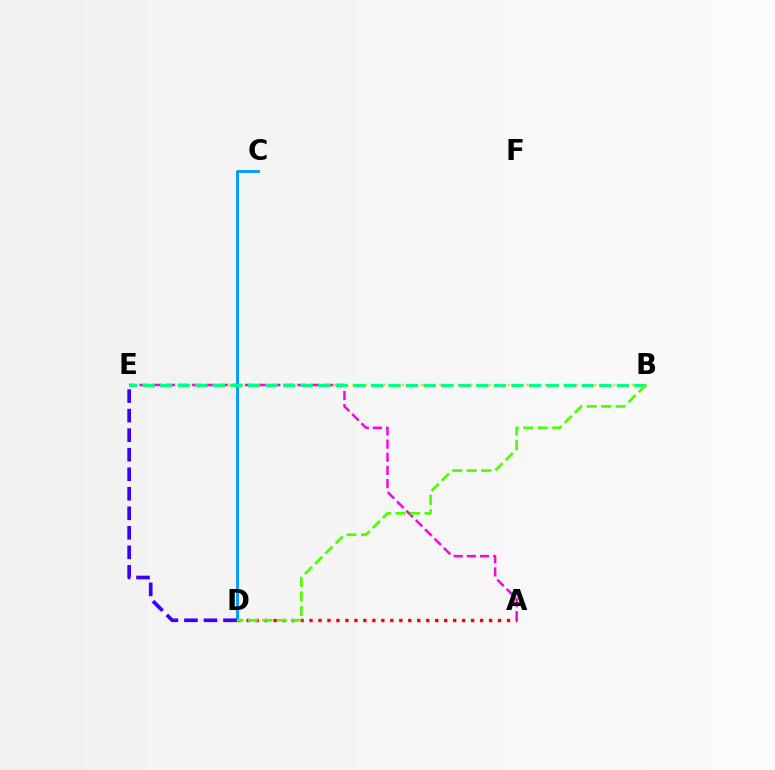{('B', 'E'): [{'color': '#ffd500', 'line_style': 'dotted', 'thickness': 1.69}, {'color': '#00ff86', 'line_style': 'dashed', 'thickness': 2.39}], ('A', 'E'): [{'color': '#ff00ed', 'line_style': 'dashed', 'thickness': 1.79}], ('C', 'D'): [{'color': '#009eff', 'line_style': 'solid', 'thickness': 2.1}], ('D', 'E'): [{'color': '#3700ff', 'line_style': 'dashed', 'thickness': 2.65}], ('A', 'D'): [{'color': '#ff0000', 'line_style': 'dotted', 'thickness': 2.44}], ('B', 'D'): [{'color': '#4fff00', 'line_style': 'dashed', 'thickness': 1.96}]}